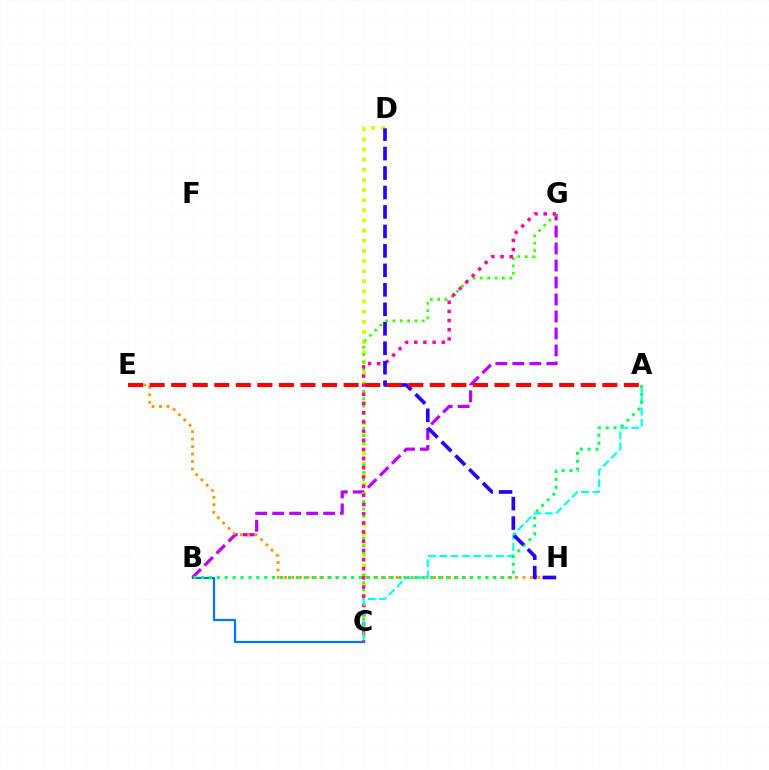{('B', 'C'): [{'color': '#0074ff', 'line_style': 'solid', 'thickness': 1.61}], ('B', 'G'): [{'color': '#b900ff', 'line_style': 'dashed', 'thickness': 2.31}], ('C', 'D'): [{'color': '#d1ff00', 'line_style': 'dotted', 'thickness': 2.75}], ('C', 'G'): [{'color': '#3dff00', 'line_style': 'dotted', 'thickness': 2.0}, {'color': '#ff00ac', 'line_style': 'dotted', 'thickness': 2.49}], ('E', 'H'): [{'color': '#ff9400', 'line_style': 'dotted', 'thickness': 2.02}], ('A', 'C'): [{'color': '#00fff6', 'line_style': 'dashed', 'thickness': 1.54}], ('A', 'B'): [{'color': '#00ff5c', 'line_style': 'dotted', 'thickness': 2.15}], ('D', 'H'): [{'color': '#2500ff', 'line_style': 'dashed', 'thickness': 2.64}], ('A', 'E'): [{'color': '#ff0000', 'line_style': 'dashed', 'thickness': 2.93}]}